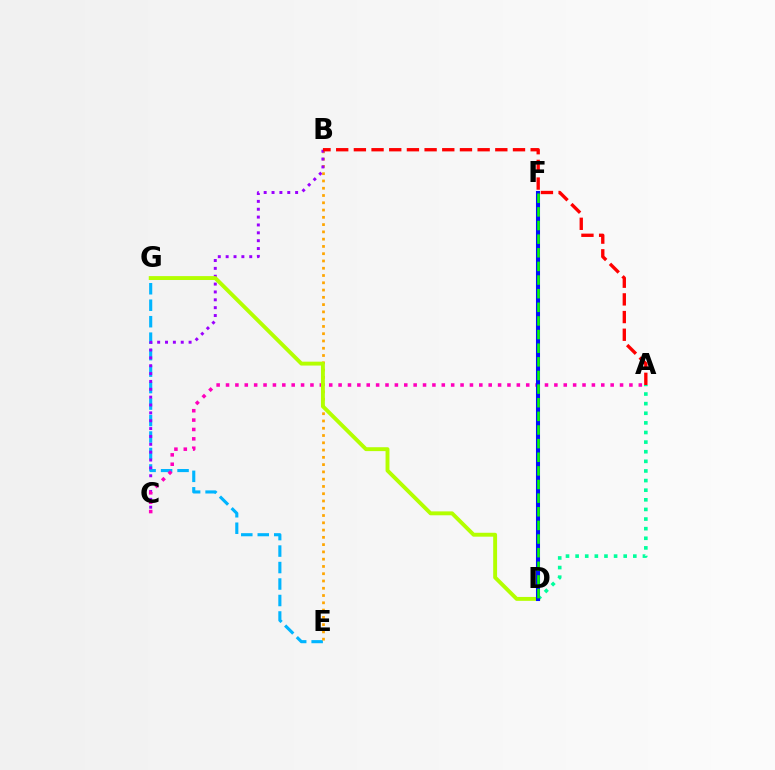{('E', 'G'): [{'color': '#00b5ff', 'line_style': 'dashed', 'thickness': 2.24}], ('B', 'E'): [{'color': '#ffa500', 'line_style': 'dotted', 'thickness': 1.98}], ('B', 'C'): [{'color': '#9b00ff', 'line_style': 'dotted', 'thickness': 2.14}], ('A', 'B'): [{'color': '#ff0000', 'line_style': 'dashed', 'thickness': 2.4}], ('A', 'C'): [{'color': '#ff00bd', 'line_style': 'dotted', 'thickness': 2.55}], ('D', 'G'): [{'color': '#b3ff00', 'line_style': 'solid', 'thickness': 2.81}], ('A', 'D'): [{'color': '#00ff9d', 'line_style': 'dotted', 'thickness': 2.61}], ('D', 'F'): [{'color': '#0010ff', 'line_style': 'solid', 'thickness': 2.93}, {'color': '#08ff00', 'line_style': 'dashed', 'thickness': 1.85}]}